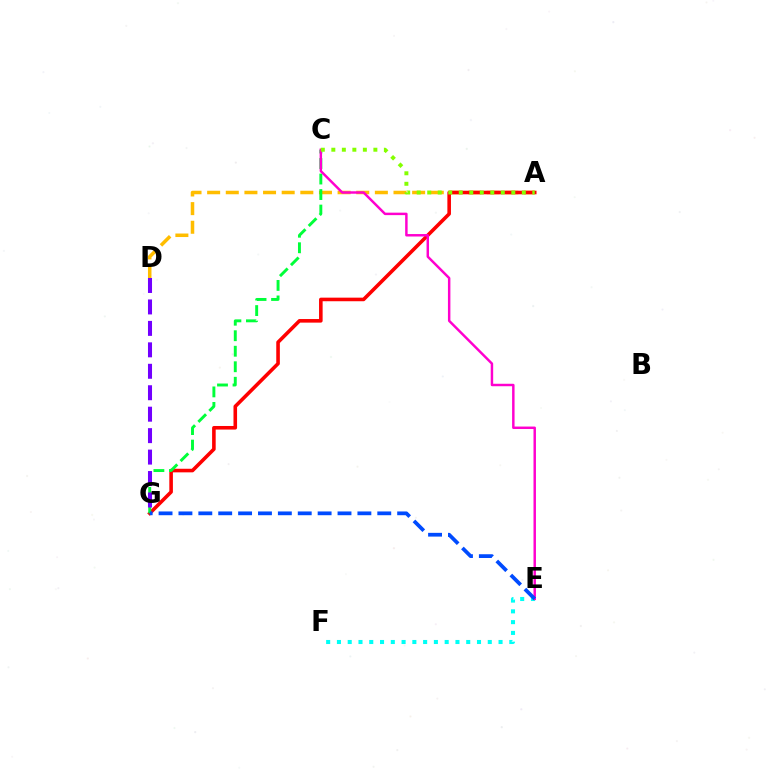{('A', 'D'): [{'color': '#ffbd00', 'line_style': 'dashed', 'thickness': 2.53}], ('A', 'G'): [{'color': '#ff0000', 'line_style': 'solid', 'thickness': 2.58}], ('E', 'F'): [{'color': '#00fff6', 'line_style': 'dotted', 'thickness': 2.93}], ('C', 'G'): [{'color': '#00ff39', 'line_style': 'dashed', 'thickness': 2.11}], ('C', 'E'): [{'color': '#ff00cf', 'line_style': 'solid', 'thickness': 1.77}], ('A', 'C'): [{'color': '#84ff00', 'line_style': 'dotted', 'thickness': 2.86}], ('D', 'G'): [{'color': '#7200ff', 'line_style': 'dashed', 'thickness': 2.91}], ('E', 'G'): [{'color': '#004bff', 'line_style': 'dashed', 'thickness': 2.7}]}